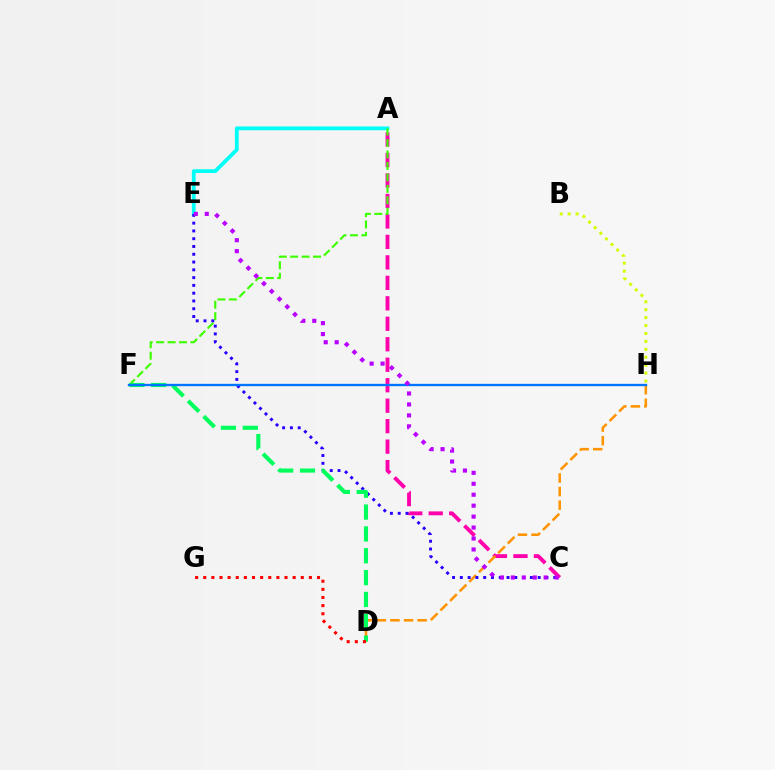{('B', 'H'): [{'color': '#d1ff00', 'line_style': 'dotted', 'thickness': 2.15}], ('A', 'E'): [{'color': '#00fff6', 'line_style': 'solid', 'thickness': 2.71}], ('A', 'C'): [{'color': '#ff00ac', 'line_style': 'dashed', 'thickness': 2.78}], ('A', 'F'): [{'color': '#3dff00', 'line_style': 'dashed', 'thickness': 1.55}], ('D', 'H'): [{'color': '#ff9400', 'line_style': 'dashed', 'thickness': 1.84}], ('C', 'E'): [{'color': '#2500ff', 'line_style': 'dotted', 'thickness': 2.11}, {'color': '#b900ff', 'line_style': 'dotted', 'thickness': 2.97}], ('D', 'F'): [{'color': '#00ff5c', 'line_style': 'dashed', 'thickness': 2.97}], ('D', 'G'): [{'color': '#ff0000', 'line_style': 'dotted', 'thickness': 2.21}], ('F', 'H'): [{'color': '#0074ff', 'line_style': 'solid', 'thickness': 1.67}]}